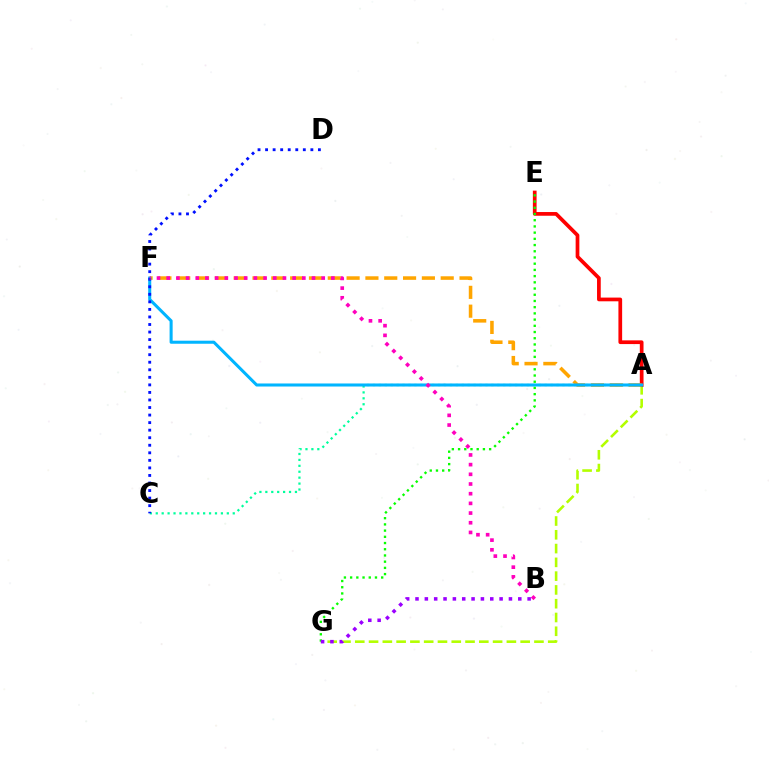{('A', 'C'): [{'color': '#00ff9d', 'line_style': 'dotted', 'thickness': 1.61}], ('A', 'G'): [{'color': '#b3ff00', 'line_style': 'dashed', 'thickness': 1.87}], ('A', 'E'): [{'color': '#ff0000', 'line_style': 'solid', 'thickness': 2.67}], ('E', 'G'): [{'color': '#08ff00', 'line_style': 'dotted', 'thickness': 1.69}], ('A', 'F'): [{'color': '#ffa500', 'line_style': 'dashed', 'thickness': 2.56}, {'color': '#00b5ff', 'line_style': 'solid', 'thickness': 2.19}], ('B', 'G'): [{'color': '#9b00ff', 'line_style': 'dotted', 'thickness': 2.54}], ('C', 'D'): [{'color': '#0010ff', 'line_style': 'dotted', 'thickness': 2.05}], ('B', 'F'): [{'color': '#ff00bd', 'line_style': 'dotted', 'thickness': 2.63}]}